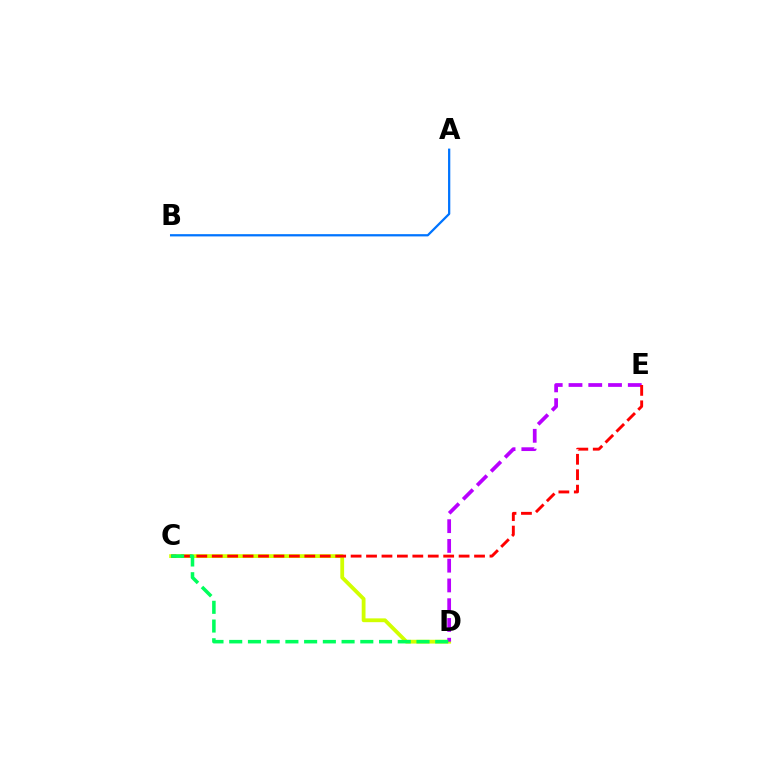{('C', 'D'): [{'color': '#d1ff00', 'line_style': 'solid', 'thickness': 2.74}, {'color': '#00ff5c', 'line_style': 'dashed', 'thickness': 2.54}], ('A', 'B'): [{'color': '#0074ff', 'line_style': 'solid', 'thickness': 1.62}], ('D', 'E'): [{'color': '#b900ff', 'line_style': 'dashed', 'thickness': 2.68}], ('C', 'E'): [{'color': '#ff0000', 'line_style': 'dashed', 'thickness': 2.1}]}